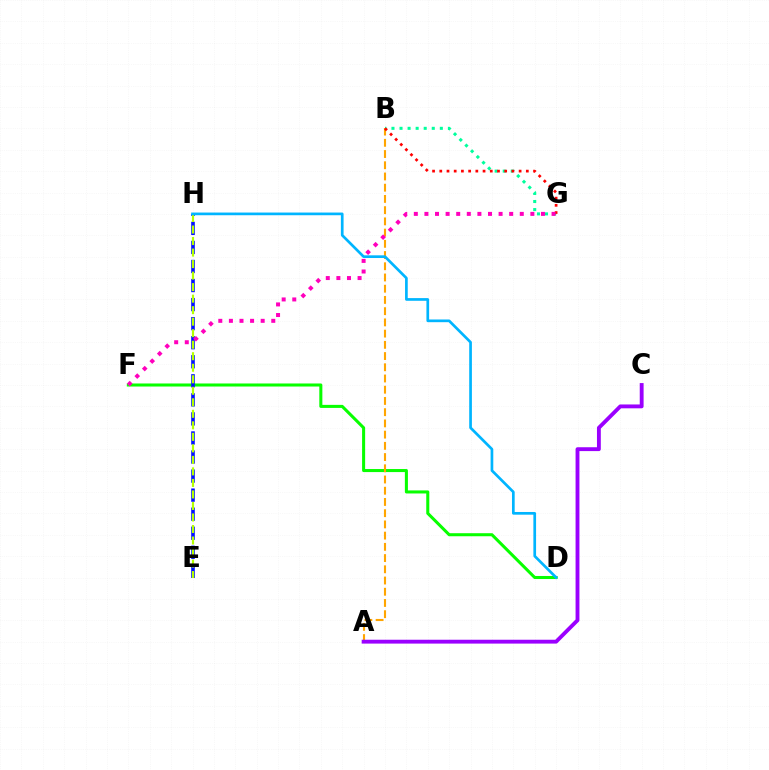{('D', 'F'): [{'color': '#08ff00', 'line_style': 'solid', 'thickness': 2.19}], ('A', 'B'): [{'color': '#ffa500', 'line_style': 'dashed', 'thickness': 1.52}], ('B', 'G'): [{'color': '#00ff9d', 'line_style': 'dotted', 'thickness': 2.19}, {'color': '#ff0000', 'line_style': 'dotted', 'thickness': 1.96}], ('E', 'H'): [{'color': '#0010ff', 'line_style': 'dashed', 'thickness': 2.59}, {'color': '#b3ff00', 'line_style': 'dashed', 'thickness': 1.56}], ('F', 'G'): [{'color': '#ff00bd', 'line_style': 'dotted', 'thickness': 2.88}], ('D', 'H'): [{'color': '#00b5ff', 'line_style': 'solid', 'thickness': 1.94}], ('A', 'C'): [{'color': '#9b00ff', 'line_style': 'solid', 'thickness': 2.78}]}